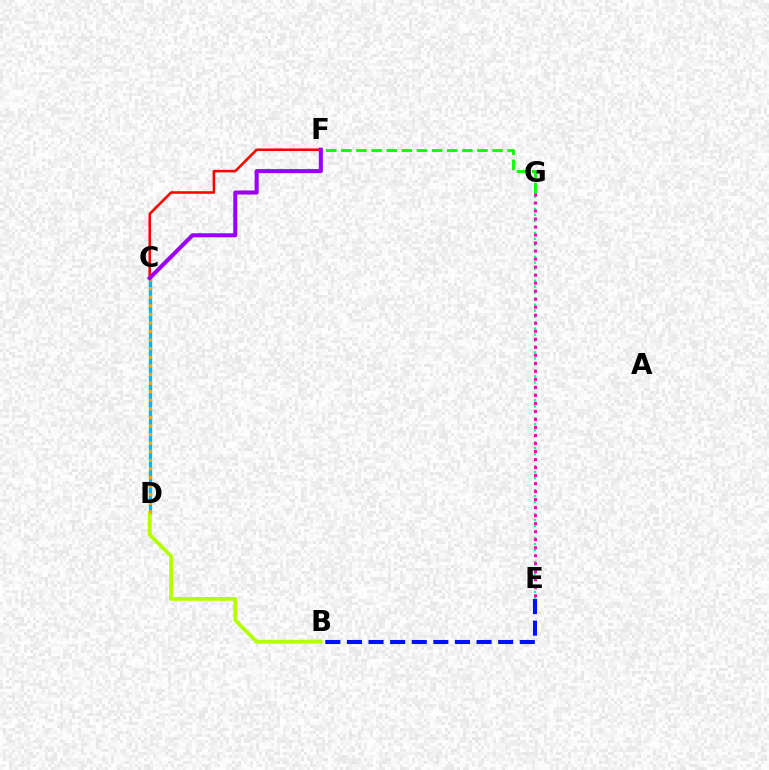{('C', 'D'): [{'color': '#00b5ff', 'line_style': 'solid', 'thickness': 2.37}, {'color': '#ffa500', 'line_style': 'dotted', 'thickness': 2.33}], ('E', 'G'): [{'color': '#00ff9d', 'line_style': 'dotted', 'thickness': 1.63}, {'color': '#ff00bd', 'line_style': 'dotted', 'thickness': 2.18}], ('F', 'G'): [{'color': '#08ff00', 'line_style': 'dashed', 'thickness': 2.05}], ('C', 'F'): [{'color': '#ff0000', 'line_style': 'solid', 'thickness': 1.83}, {'color': '#9b00ff', 'line_style': 'solid', 'thickness': 2.92}], ('B', 'D'): [{'color': '#b3ff00', 'line_style': 'solid', 'thickness': 2.71}], ('B', 'E'): [{'color': '#0010ff', 'line_style': 'dashed', 'thickness': 2.93}]}